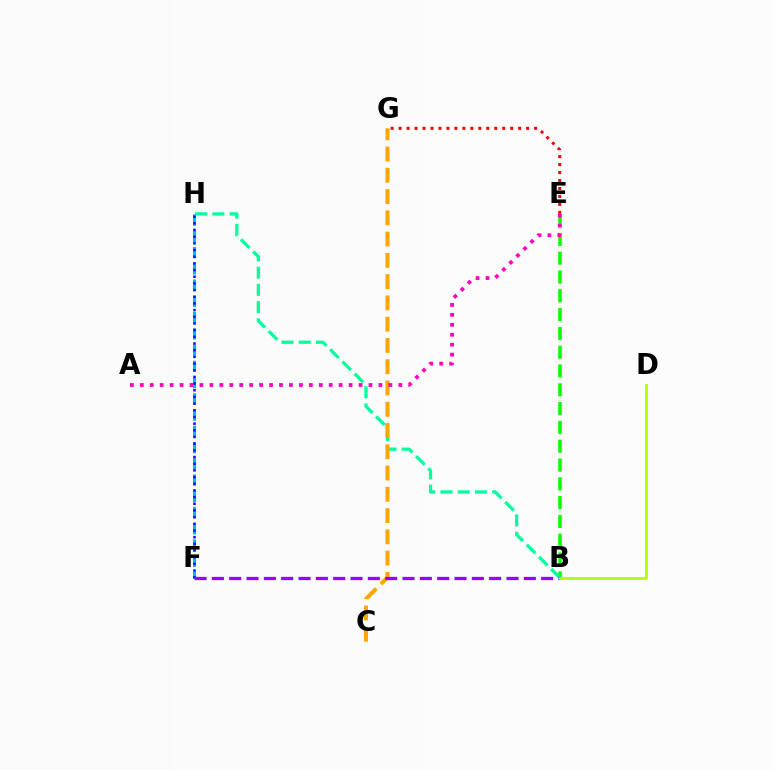{('F', 'H'): [{'color': '#00b5ff', 'line_style': 'dashed', 'thickness': 2.21}, {'color': '#0010ff', 'line_style': 'dotted', 'thickness': 1.81}], ('E', 'G'): [{'color': '#ff0000', 'line_style': 'dotted', 'thickness': 2.17}], ('B', 'E'): [{'color': '#08ff00', 'line_style': 'dashed', 'thickness': 2.55}], ('B', 'H'): [{'color': '#00ff9d', 'line_style': 'dashed', 'thickness': 2.34}], ('C', 'G'): [{'color': '#ffa500', 'line_style': 'dashed', 'thickness': 2.89}], ('B', 'F'): [{'color': '#9b00ff', 'line_style': 'dashed', 'thickness': 2.35}], ('A', 'E'): [{'color': '#ff00bd', 'line_style': 'dotted', 'thickness': 2.7}], ('B', 'D'): [{'color': '#b3ff00', 'line_style': 'solid', 'thickness': 2.0}]}